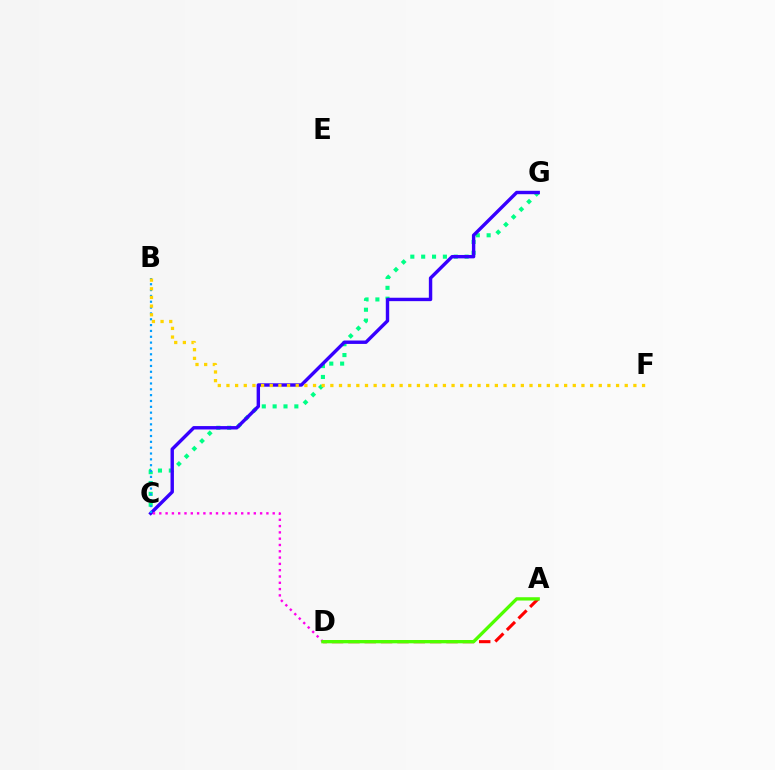{('C', 'G'): [{'color': '#00ff86', 'line_style': 'dotted', 'thickness': 2.95}, {'color': '#3700ff', 'line_style': 'solid', 'thickness': 2.45}], ('B', 'C'): [{'color': '#009eff', 'line_style': 'dotted', 'thickness': 1.59}], ('B', 'F'): [{'color': '#ffd500', 'line_style': 'dotted', 'thickness': 2.35}], ('C', 'D'): [{'color': '#ff00ed', 'line_style': 'dotted', 'thickness': 1.71}], ('A', 'D'): [{'color': '#ff0000', 'line_style': 'dashed', 'thickness': 2.22}, {'color': '#4fff00', 'line_style': 'solid', 'thickness': 2.38}]}